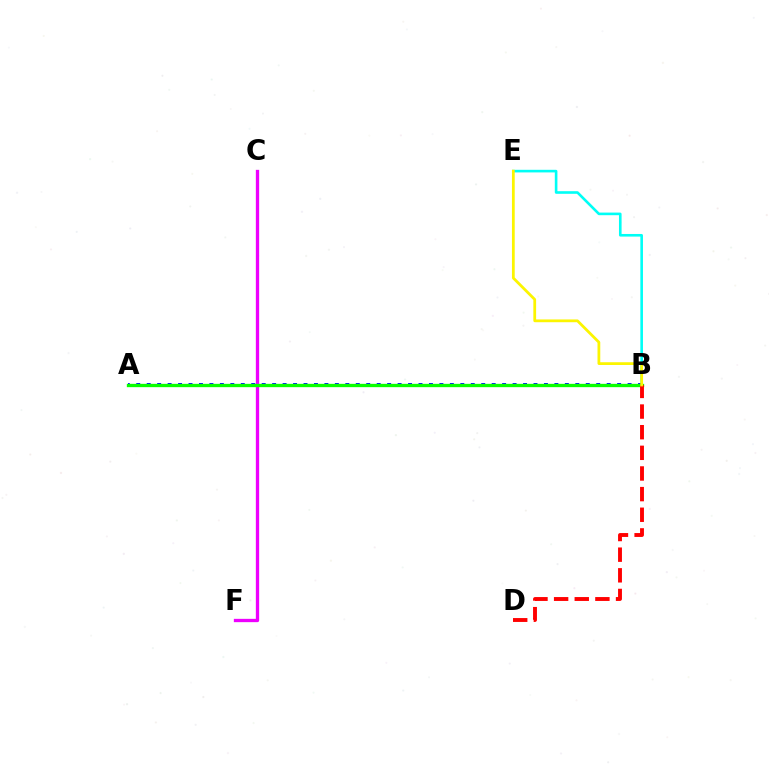{('C', 'F'): [{'color': '#ee00ff', 'line_style': 'solid', 'thickness': 2.38}], ('B', 'E'): [{'color': '#00fff6', 'line_style': 'solid', 'thickness': 1.88}, {'color': '#fcf500', 'line_style': 'solid', 'thickness': 1.99}], ('A', 'B'): [{'color': '#0010ff', 'line_style': 'dotted', 'thickness': 2.84}, {'color': '#08ff00', 'line_style': 'solid', 'thickness': 2.4}], ('B', 'D'): [{'color': '#ff0000', 'line_style': 'dashed', 'thickness': 2.8}]}